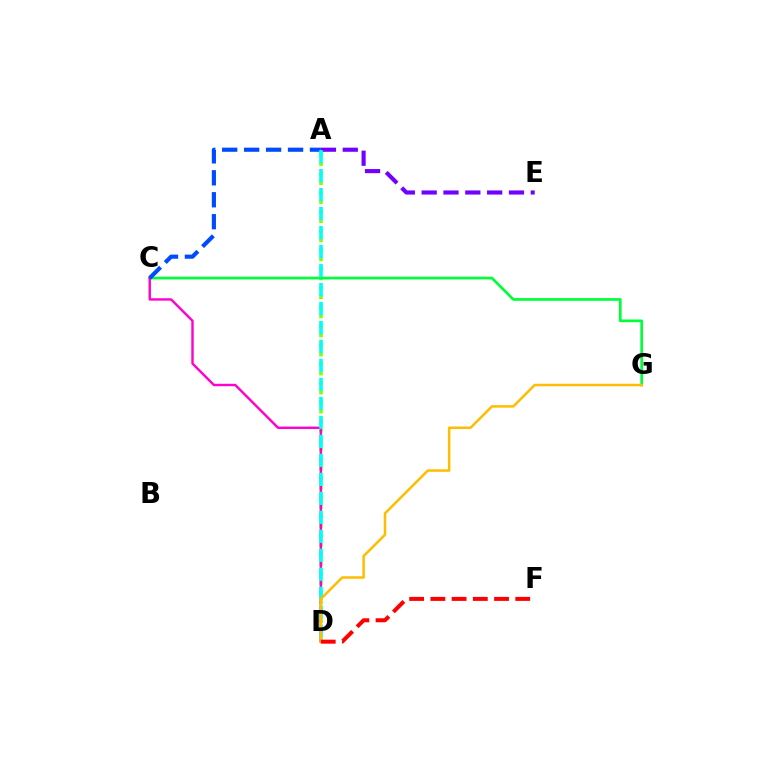{('A', 'D'): [{'color': '#84ff00', 'line_style': 'dotted', 'thickness': 2.59}, {'color': '#00fff6', 'line_style': 'dashed', 'thickness': 2.58}], ('C', 'G'): [{'color': '#00ff39', 'line_style': 'solid', 'thickness': 1.94}], ('C', 'D'): [{'color': '#ff00cf', 'line_style': 'solid', 'thickness': 1.73}], ('A', 'C'): [{'color': '#004bff', 'line_style': 'dashed', 'thickness': 2.98}], ('A', 'E'): [{'color': '#7200ff', 'line_style': 'dashed', 'thickness': 2.97}], ('D', 'G'): [{'color': '#ffbd00', 'line_style': 'solid', 'thickness': 1.8}], ('D', 'F'): [{'color': '#ff0000', 'line_style': 'dashed', 'thickness': 2.88}]}